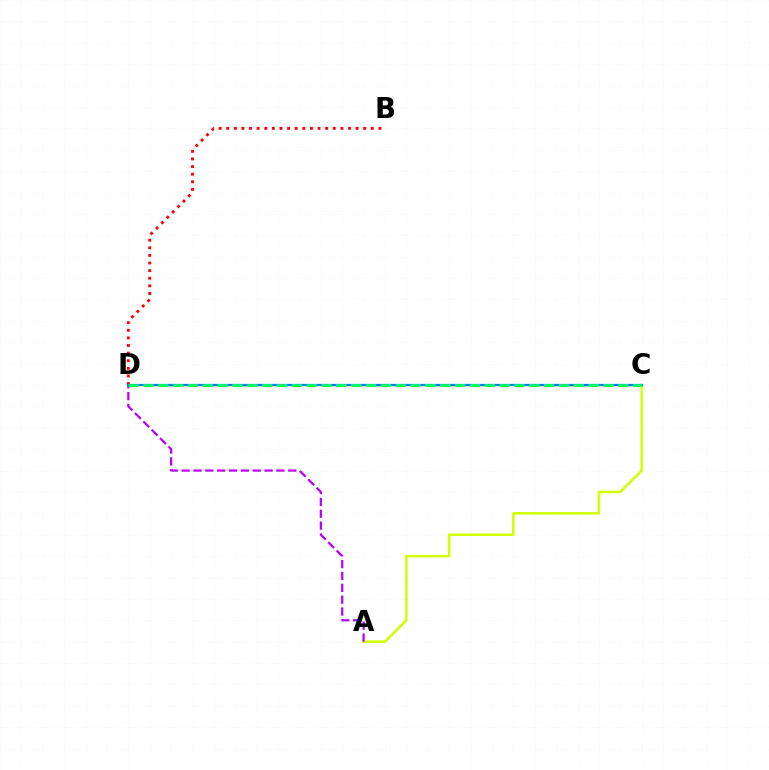{('A', 'C'): [{'color': '#d1ff00', 'line_style': 'solid', 'thickness': 1.8}], ('B', 'D'): [{'color': '#ff0000', 'line_style': 'dotted', 'thickness': 2.07}], ('A', 'D'): [{'color': '#b900ff', 'line_style': 'dashed', 'thickness': 1.61}], ('C', 'D'): [{'color': '#0074ff', 'line_style': 'solid', 'thickness': 1.62}, {'color': '#00ff5c', 'line_style': 'dashed', 'thickness': 2.02}]}